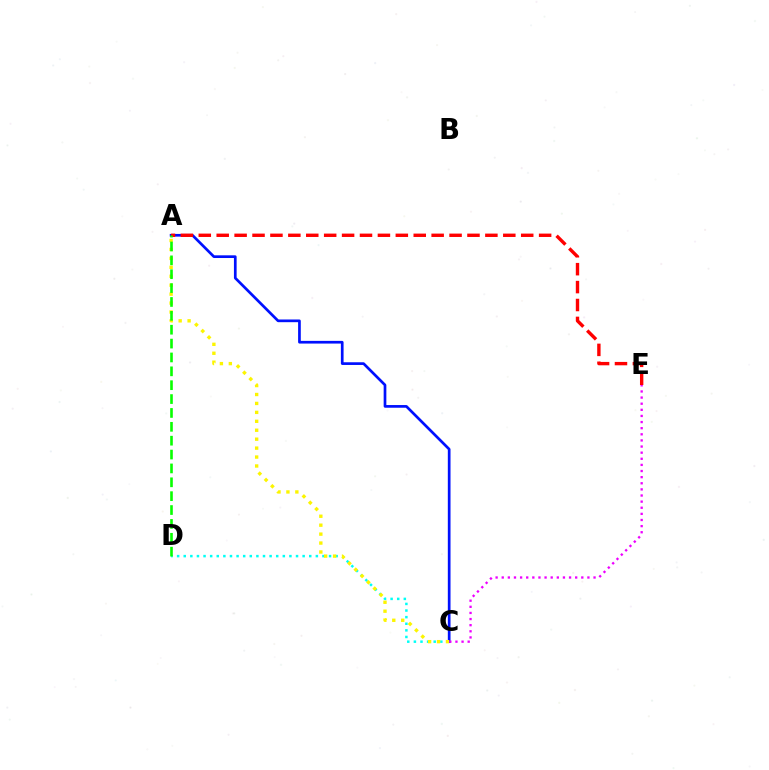{('A', 'C'): [{'color': '#0010ff', 'line_style': 'solid', 'thickness': 1.94}, {'color': '#fcf500', 'line_style': 'dotted', 'thickness': 2.43}], ('C', 'D'): [{'color': '#00fff6', 'line_style': 'dotted', 'thickness': 1.79}], ('A', 'E'): [{'color': '#ff0000', 'line_style': 'dashed', 'thickness': 2.43}], ('A', 'D'): [{'color': '#08ff00', 'line_style': 'dashed', 'thickness': 1.88}], ('C', 'E'): [{'color': '#ee00ff', 'line_style': 'dotted', 'thickness': 1.66}]}